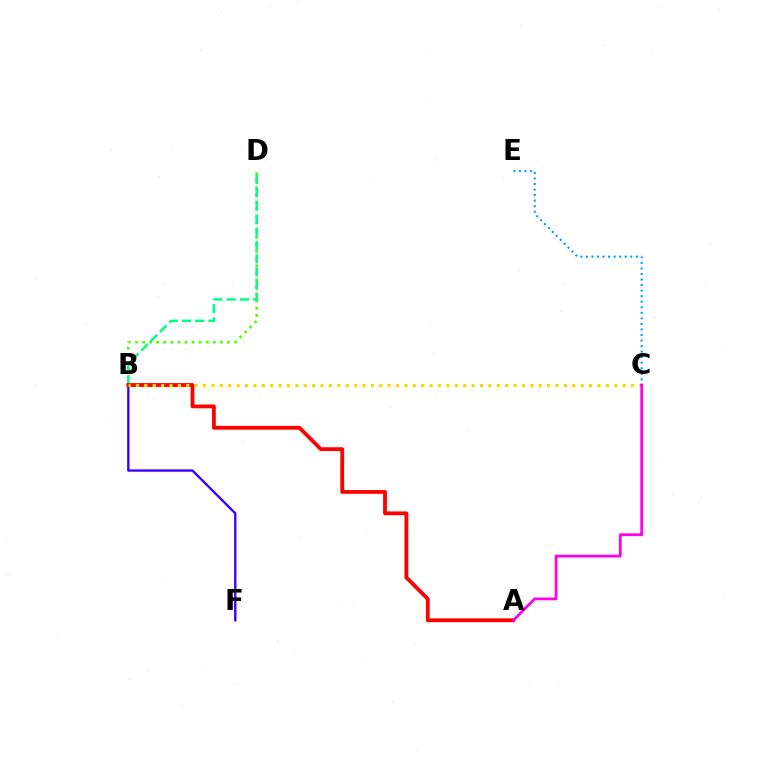{('B', 'D'): [{'color': '#4fff00', 'line_style': 'dotted', 'thickness': 1.92}, {'color': '#00ff86', 'line_style': 'dashed', 'thickness': 1.8}], ('B', 'F'): [{'color': '#3700ff', 'line_style': 'solid', 'thickness': 1.68}], ('A', 'B'): [{'color': '#ff0000', 'line_style': 'solid', 'thickness': 2.74}], ('B', 'C'): [{'color': '#ffd500', 'line_style': 'dotted', 'thickness': 2.28}], ('C', 'E'): [{'color': '#009eff', 'line_style': 'dotted', 'thickness': 1.51}], ('A', 'C'): [{'color': '#ff00ed', 'line_style': 'solid', 'thickness': 1.99}]}